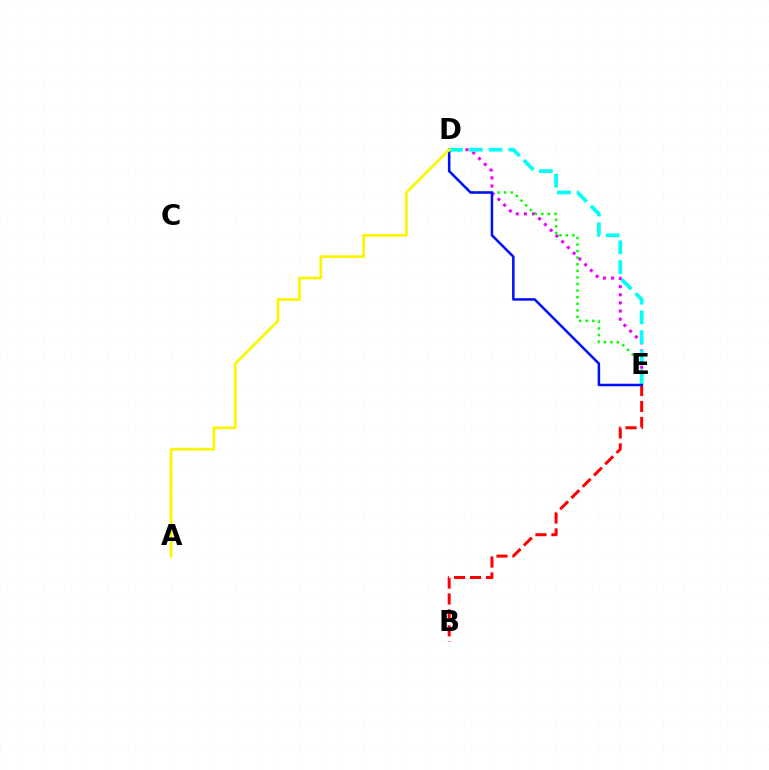{('D', 'E'): [{'color': '#ee00ff', 'line_style': 'dotted', 'thickness': 2.21}, {'color': '#08ff00', 'line_style': 'dotted', 'thickness': 1.79}, {'color': '#0010ff', 'line_style': 'solid', 'thickness': 1.81}, {'color': '#00fff6', 'line_style': 'dashed', 'thickness': 2.68}], ('B', 'E'): [{'color': '#ff0000', 'line_style': 'dashed', 'thickness': 2.17}], ('A', 'D'): [{'color': '#fcf500', 'line_style': 'solid', 'thickness': 1.95}]}